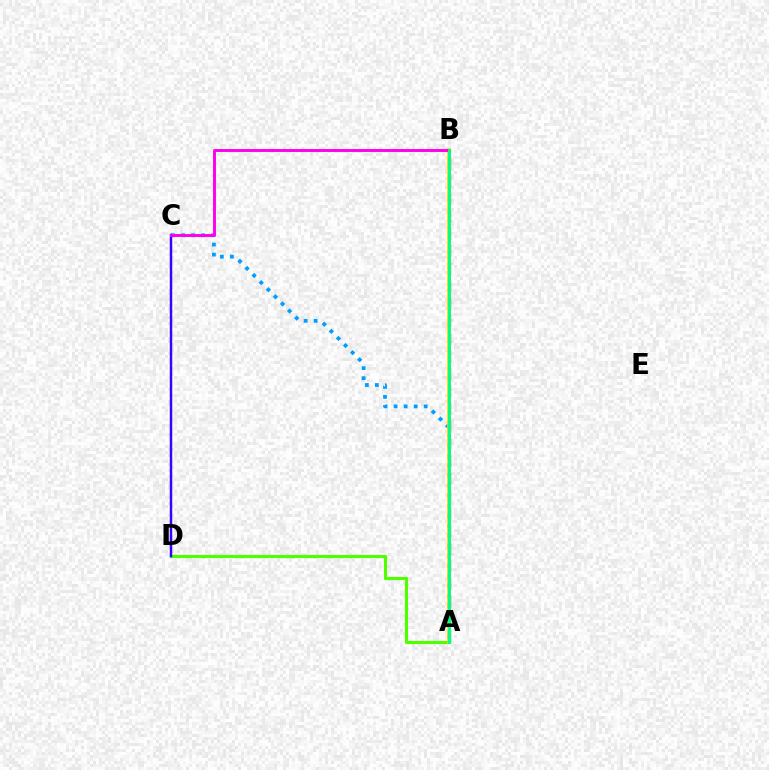{('A', 'C'): [{'color': '#009eff', 'line_style': 'dotted', 'thickness': 2.73}], ('A', 'D'): [{'color': '#4fff00', 'line_style': 'solid', 'thickness': 2.25}], ('A', 'B'): [{'color': '#ff0000', 'line_style': 'dashed', 'thickness': 2.38}, {'color': '#ffd500', 'line_style': 'solid', 'thickness': 2.63}, {'color': '#00ff86', 'line_style': 'solid', 'thickness': 2.1}], ('C', 'D'): [{'color': '#3700ff', 'line_style': 'solid', 'thickness': 1.78}], ('B', 'C'): [{'color': '#ff00ed', 'line_style': 'solid', 'thickness': 2.11}]}